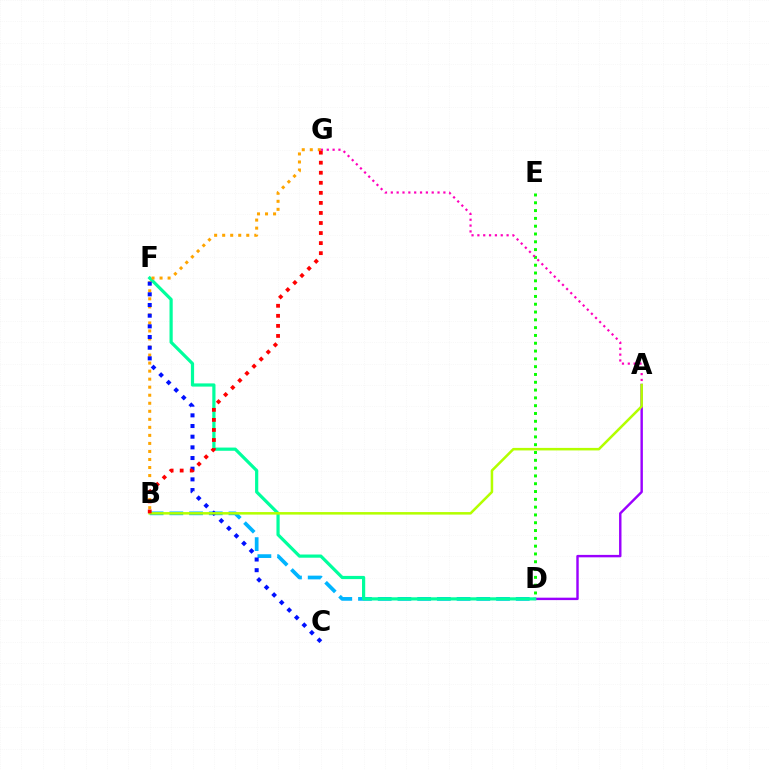{('B', 'D'): [{'color': '#00b5ff', 'line_style': 'dashed', 'thickness': 2.68}], ('D', 'E'): [{'color': '#08ff00', 'line_style': 'dotted', 'thickness': 2.12}], ('A', 'D'): [{'color': '#9b00ff', 'line_style': 'solid', 'thickness': 1.74}], ('D', 'F'): [{'color': '#00ff9d', 'line_style': 'solid', 'thickness': 2.31}], ('B', 'G'): [{'color': '#ffa500', 'line_style': 'dotted', 'thickness': 2.18}, {'color': '#ff0000', 'line_style': 'dotted', 'thickness': 2.73}], ('A', 'G'): [{'color': '#ff00bd', 'line_style': 'dotted', 'thickness': 1.59}], ('C', 'F'): [{'color': '#0010ff', 'line_style': 'dotted', 'thickness': 2.9}], ('A', 'B'): [{'color': '#b3ff00', 'line_style': 'solid', 'thickness': 1.82}]}